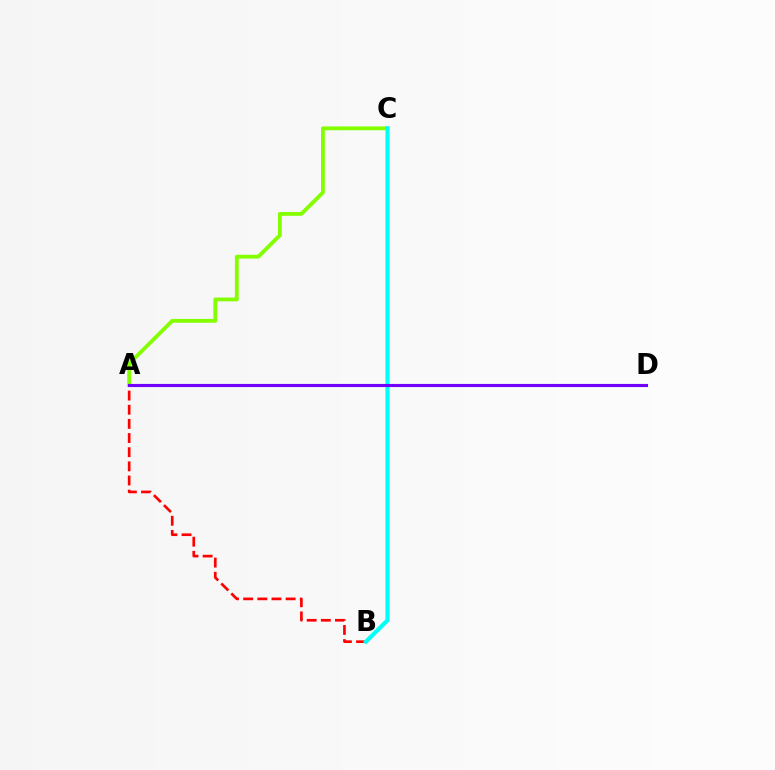{('A', 'B'): [{'color': '#ff0000', 'line_style': 'dashed', 'thickness': 1.92}], ('A', 'C'): [{'color': '#84ff00', 'line_style': 'solid', 'thickness': 2.76}], ('B', 'C'): [{'color': '#00fff6', 'line_style': 'solid', 'thickness': 2.96}], ('A', 'D'): [{'color': '#7200ff', 'line_style': 'solid', 'thickness': 2.25}]}